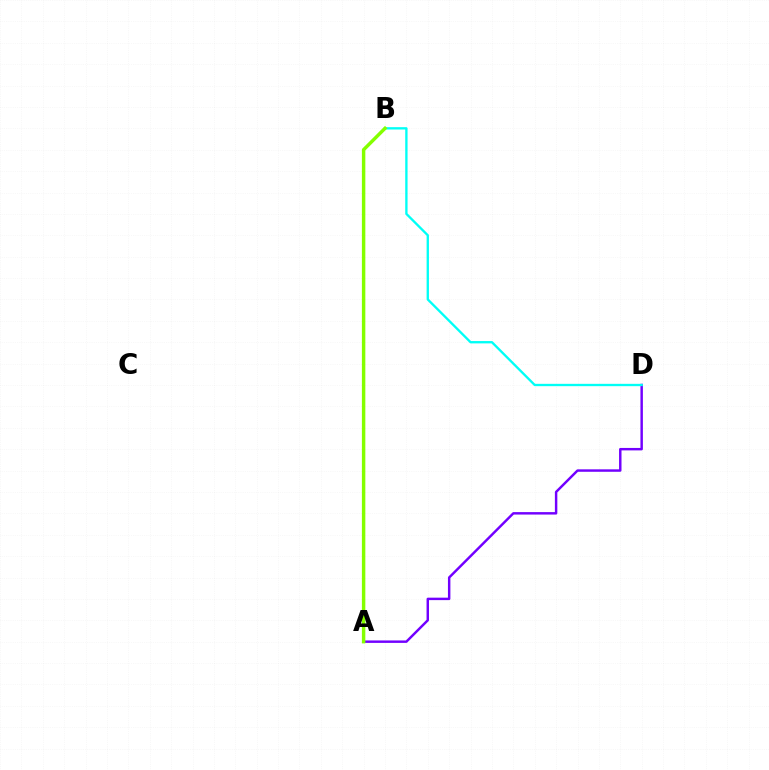{('A', 'B'): [{'color': '#ff0000', 'line_style': 'dotted', 'thickness': 1.51}, {'color': '#84ff00', 'line_style': 'solid', 'thickness': 2.48}], ('A', 'D'): [{'color': '#7200ff', 'line_style': 'solid', 'thickness': 1.77}], ('B', 'D'): [{'color': '#00fff6', 'line_style': 'solid', 'thickness': 1.68}]}